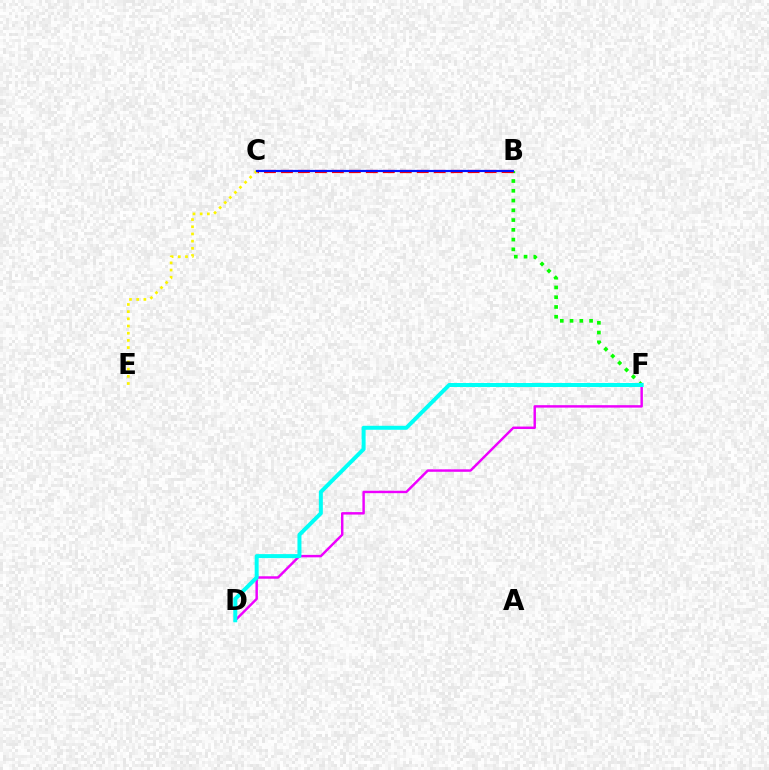{('C', 'E'): [{'color': '#fcf500', 'line_style': 'dotted', 'thickness': 1.95}], ('B', 'F'): [{'color': '#08ff00', 'line_style': 'dotted', 'thickness': 2.65}], ('D', 'F'): [{'color': '#ee00ff', 'line_style': 'solid', 'thickness': 1.76}, {'color': '#00fff6', 'line_style': 'solid', 'thickness': 2.87}], ('B', 'C'): [{'color': '#ff0000', 'line_style': 'dashed', 'thickness': 2.31}, {'color': '#0010ff', 'line_style': 'solid', 'thickness': 1.57}]}